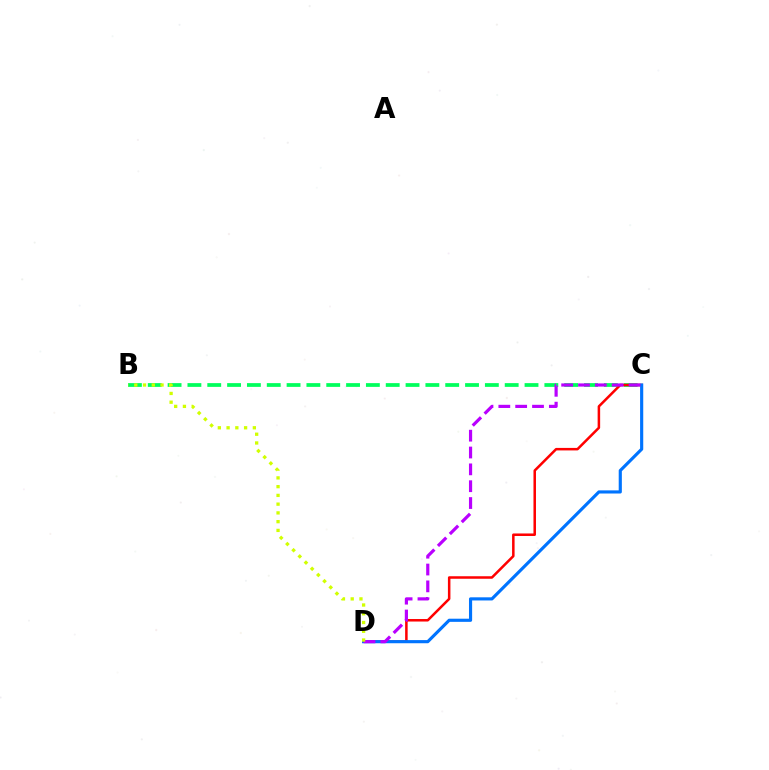{('B', 'C'): [{'color': '#00ff5c', 'line_style': 'dashed', 'thickness': 2.69}], ('C', 'D'): [{'color': '#ff0000', 'line_style': 'solid', 'thickness': 1.81}, {'color': '#0074ff', 'line_style': 'solid', 'thickness': 2.26}, {'color': '#b900ff', 'line_style': 'dashed', 'thickness': 2.29}], ('B', 'D'): [{'color': '#d1ff00', 'line_style': 'dotted', 'thickness': 2.38}]}